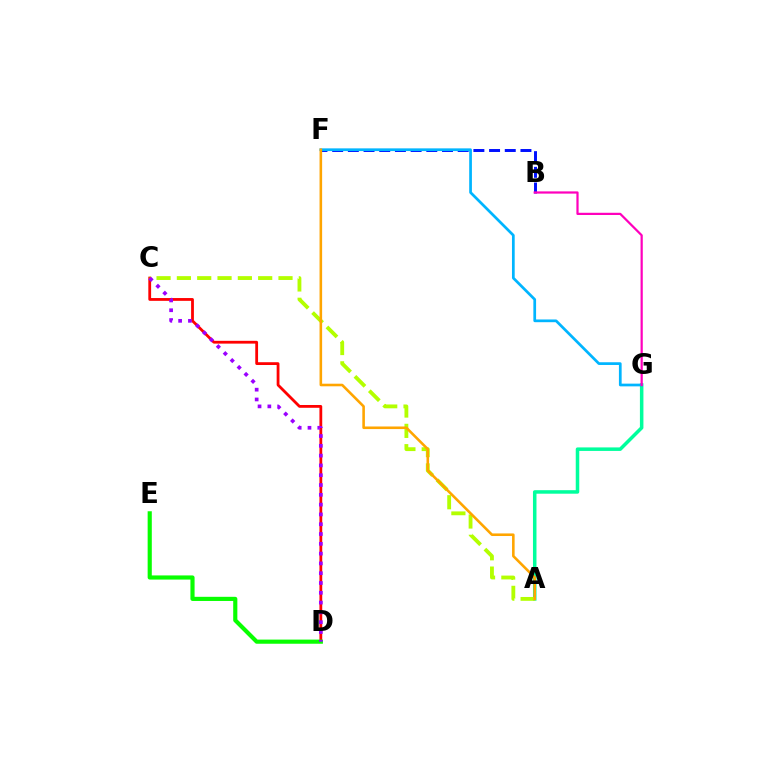{('B', 'F'): [{'color': '#0010ff', 'line_style': 'dashed', 'thickness': 2.13}], ('C', 'D'): [{'color': '#ff0000', 'line_style': 'solid', 'thickness': 2.01}, {'color': '#9b00ff', 'line_style': 'dotted', 'thickness': 2.66}], ('A', 'G'): [{'color': '#00ff9d', 'line_style': 'solid', 'thickness': 2.53}], ('F', 'G'): [{'color': '#00b5ff', 'line_style': 'solid', 'thickness': 1.96}], ('A', 'C'): [{'color': '#b3ff00', 'line_style': 'dashed', 'thickness': 2.76}], ('A', 'F'): [{'color': '#ffa500', 'line_style': 'solid', 'thickness': 1.86}], ('D', 'E'): [{'color': '#08ff00', 'line_style': 'solid', 'thickness': 2.98}], ('B', 'G'): [{'color': '#ff00bd', 'line_style': 'solid', 'thickness': 1.6}]}